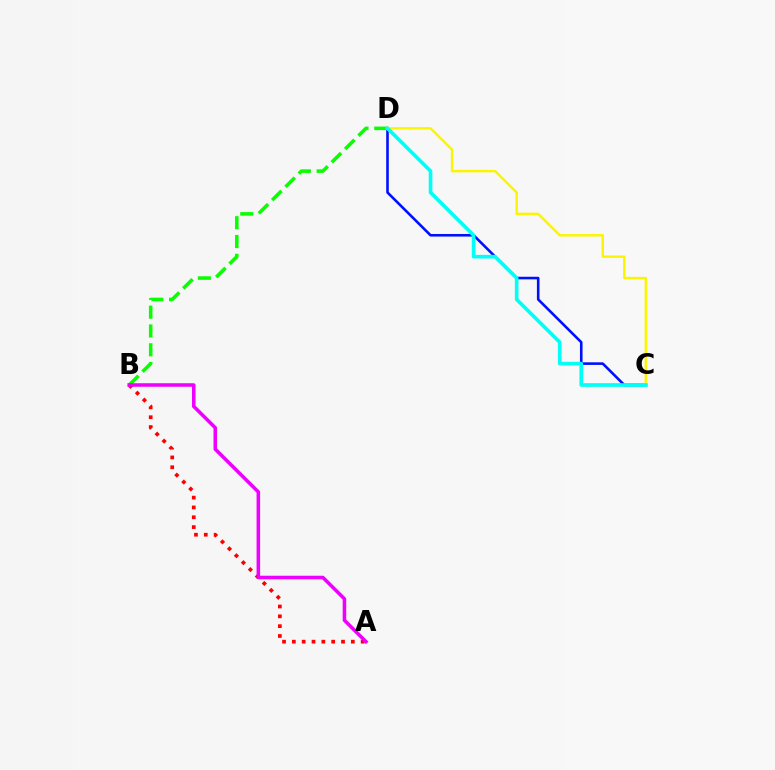{('C', 'D'): [{'color': '#0010ff', 'line_style': 'solid', 'thickness': 1.87}, {'color': '#fcf500', 'line_style': 'solid', 'thickness': 1.76}, {'color': '#00fff6', 'line_style': 'solid', 'thickness': 2.63}], ('B', 'D'): [{'color': '#08ff00', 'line_style': 'dashed', 'thickness': 2.55}], ('A', 'B'): [{'color': '#ff0000', 'line_style': 'dotted', 'thickness': 2.67}, {'color': '#ee00ff', 'line_style': 'solid', 'thickness': 2.55}]}